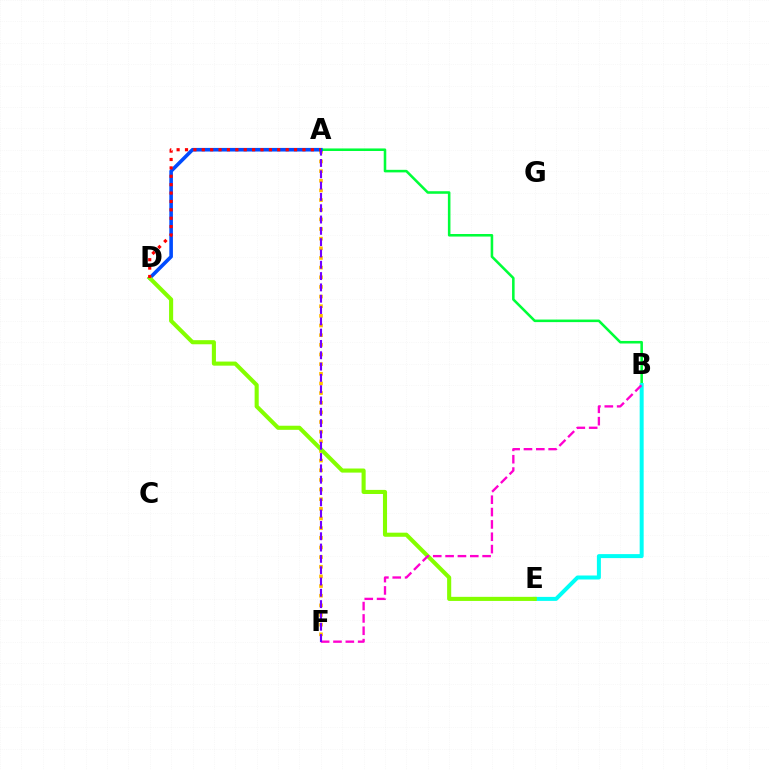{('A', 'F'): [{'color': '#ffbd00', 'line_style': 'dotted', 'thickness': 2.62}, {'color': '#7200ff', 'line_style': 'dashed', 'thickness': 1.54}], ('A', 'B'): [{'color': '#00ff39', 'line_style': 'solid', 'thickness': 1.84}], ('B', 'E'): [{'color': '#00fff6', 'line_style': 'solid', 'thickness': 2.88}], ('A', 'D'): [{'color': '#004bff', 'line_style': 'solid', 'thickness': 2.6}, {'color': '#ff0000', 'line_style': 'dotted', 'thickness': 2.28}], ('D', 'E'): [{'color': '#84ff00', 'line_style': 'solid', 'thickness': 2.95}], ('B', 'F'): [{'color': '#ff00cf', 'line_style': 'dashed', 'thickness': 1.68}]}